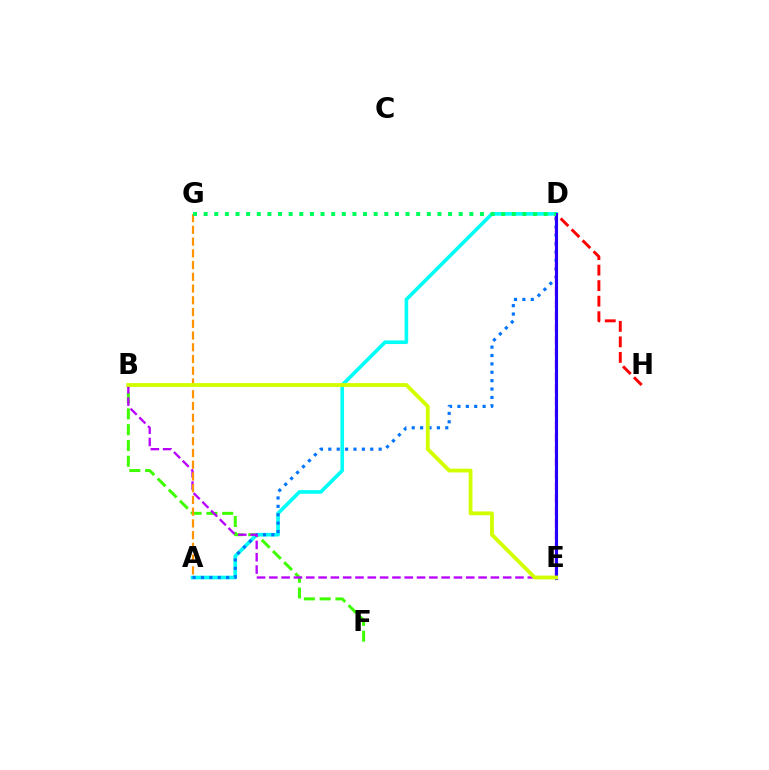{('D', 'H'): [{'color': '#ff0000', 'line_style': 'dashed', 'thickness': 2.11}], ('B', 'F'): [{'color': '#3dff00', 'line_style': 'dashed', 'thickness': 2.15}], ('A', 'D'): [{'color': '#00fff6', 'line_style': 'solid', 'thickness': 2.61}, {'color': '#0074ff', 'line_style': 'dotted', 'thickness': 2.28}], ('B', 'E'): [{'color': '#b900ff', 'line_style': 'dashed', 'thickness': 1.67}, {'color': '#d1ff00', 'line_style': 'solid', 'thickness': 2.75}], ('D', 'E'): [{'color': '#ff00ac', 'line_style': 'dashed', 'thickness': 1.66}, {'color': '#2500ff', 'line_style': 'solid', 'thickness': 2.23}], ('A', 'G'): [{'color': '#ff9400', 'line_style': 'dashed', 'thickness': 1.6}], ('D', 'G'): [{'color': '#00ff5c', 'line_style': 'dotted', 'thickness': 2.89}]}